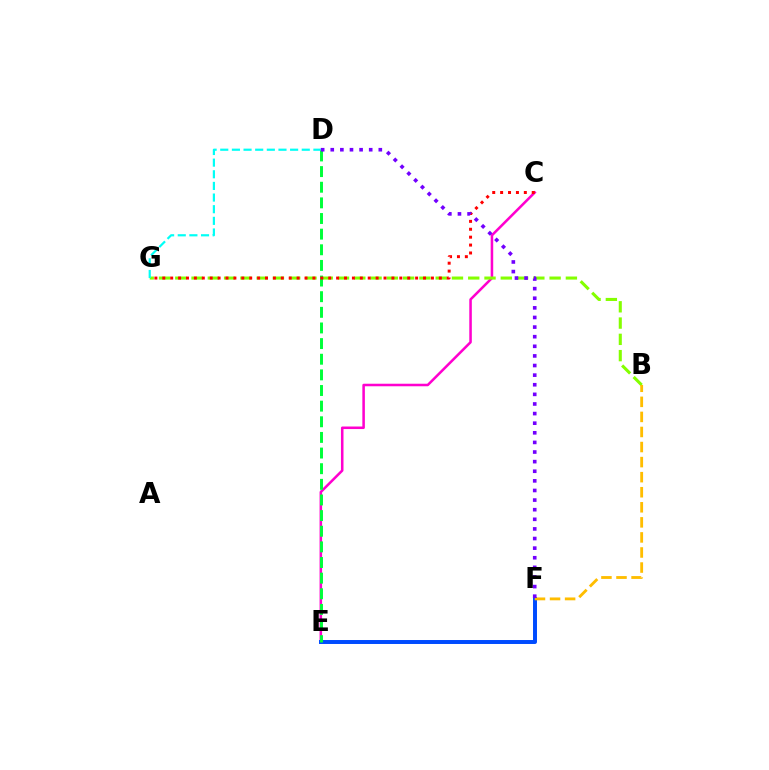{('C', 'E'): [{'color': '#ff00cf', 'line_style': 'solid', 'thickness': 1.83}], ('B', 'G'): [{'color': '#84ff00', 'line_style': 'dashed', 'thickness': 2.21}], ('D', 'G'): [{'color': '#00fff6', 'line_style': 'dashed', 'thickness': 1.58}], ('E', 'F'): [{'color': '#004bff', 'line_style': 'solid', 'thickness': 2.85}], ('D', 'E'): [{'color': '#00ff39', 'line_style': 'dashed', 'thickness': 2.12}], ('C', 'G'): [{'color': '#ff0000', 'line_style': 'dotted', 'thickness': 2.15}], ('B', 'F'): [{'color': '#ffbd00', 'line_style': 'dashed', 'thickness': 2.05}], ('D', 'F'): [{'color': '#7200ff', 'line_style': 'dotted', 'thickness': 2.61}]}